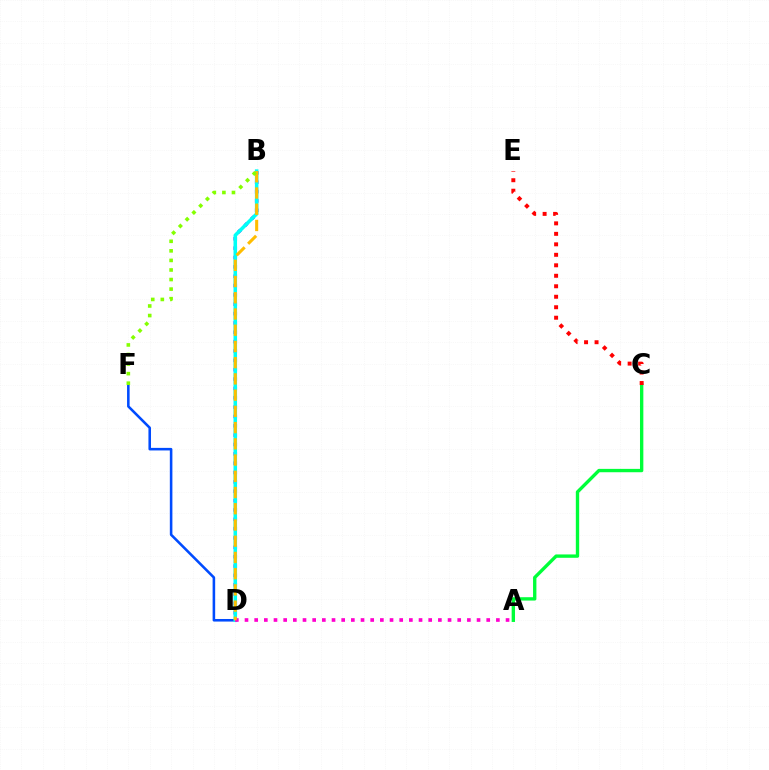{('A', 'C'): [{'color': '#00ff39', 'line_style': 'solid', 'thickness': 2.42}], ('D', 'F'): [{'color': '#004bff', 'line_style': 'solid', 'thickness': 1.85}], ('B', 'D'): [{'color': '#7200ff', 'line_style': 'dotted', 'thickness': 2.54}, {'color': '#00fff6', 'line_style': 'solid', 'thickness': 2.55}, {'color': '#ffbd00', 'line_style': 'dashed', 'thickness': 2.2}], ('C', 'E'): [{'color': '#ff0000', 'line_style': 'dotted', 'thickness': 2.85}], ('A', 'D'): [{'color': '#ff00cf', 'line_style': 'dotted', 'thickness': 2.63}], ('B', 'F'): [{'color': '#84ff00', 'line_style': 'dotted', 'thickness': 2.6}]}